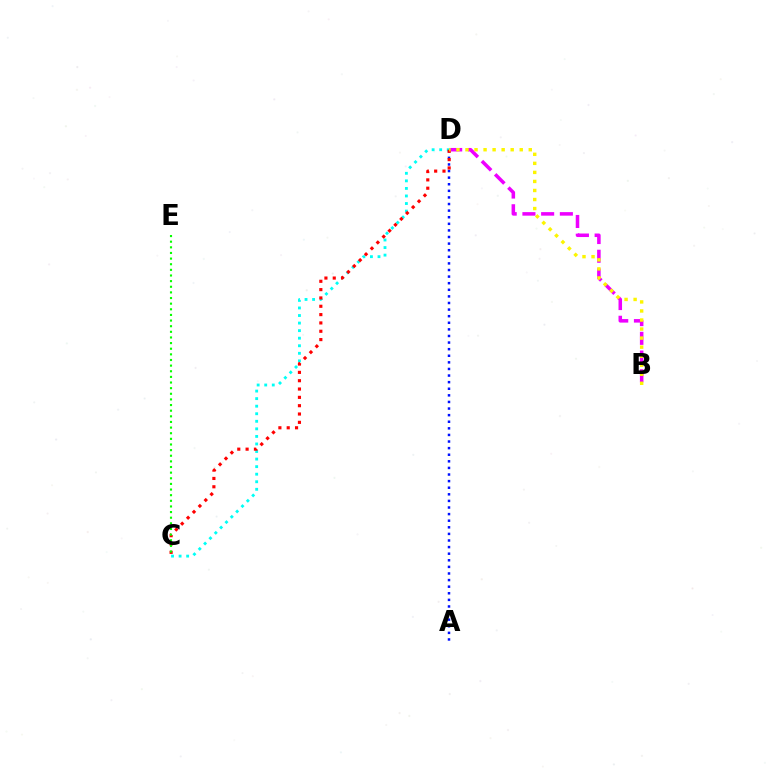{('B', 'D'): [{'color': '#ee00ff', 'line_style': 'dashed', 'thickness': 2.54}, {'color': '#fcf500', 'line_style': 'dotted', 'thickness': 2.46}], ('A', 'D'): [{'color': '#0010ff', 'line_style': 'dotted', 'thickness': 1.79}], ('C', 'D'): [{'color': '#00fff6', 'line_style': 'dotted', 'thickness': 2.05}, {'color': '#ff0000', 'line_style': 'dotted', 'thickness': 2.26}], ('C', 'E'): [{'color': '#08ff00', 'line_style': 'dotted', 'thickness': 1.53}]}